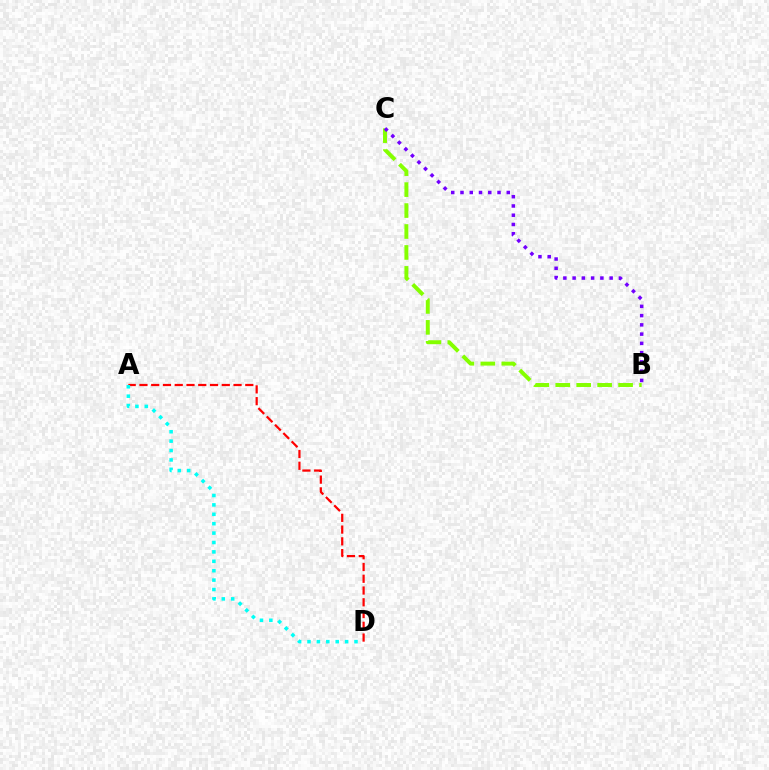{('B', 'C'): [{'color': '#84ff00', 'line_style': 'dashed', 'thickness': 2.85}, {'color': '#7200ff', 'line_style': 'dotted', 'thickness': 2.52}], ('A', 'D'): [{'color': '#ff0000', 'line_style': 'dashed', 'thickness': 1.6}, {'color': '#00fff6', 'line_style': 'dotted', 'thickness': 2.55}]}